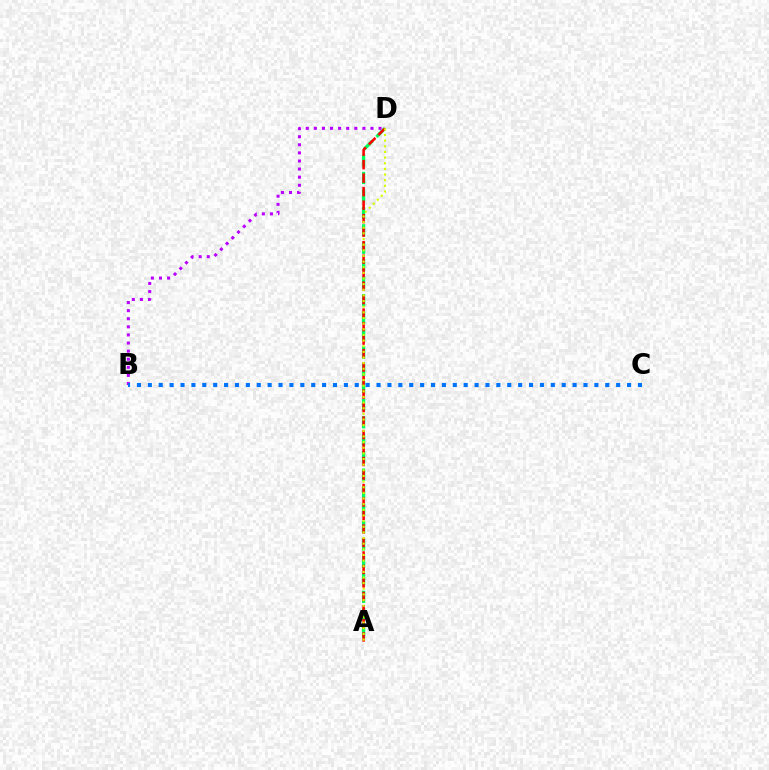{('B', 'D'): [{'color': '#b900ff', 'line_style': 'dotted', 'thickness': 2.2}], ('A', 'D'): [{'color': '#00ff5c', 'line_style': 'dashed', 'thickness': 2.37}, {'color': '#ff0000', 'line_style': 'dashed', 'thickness': 1.83}, {'color': '#d1ff00', 'line_style': 'dotted', 'thickness': 1.53}], ('B', 'C'): [{'color': '#0074ff', 'line_style': 'dotted', 'thickness': 2.96}]}